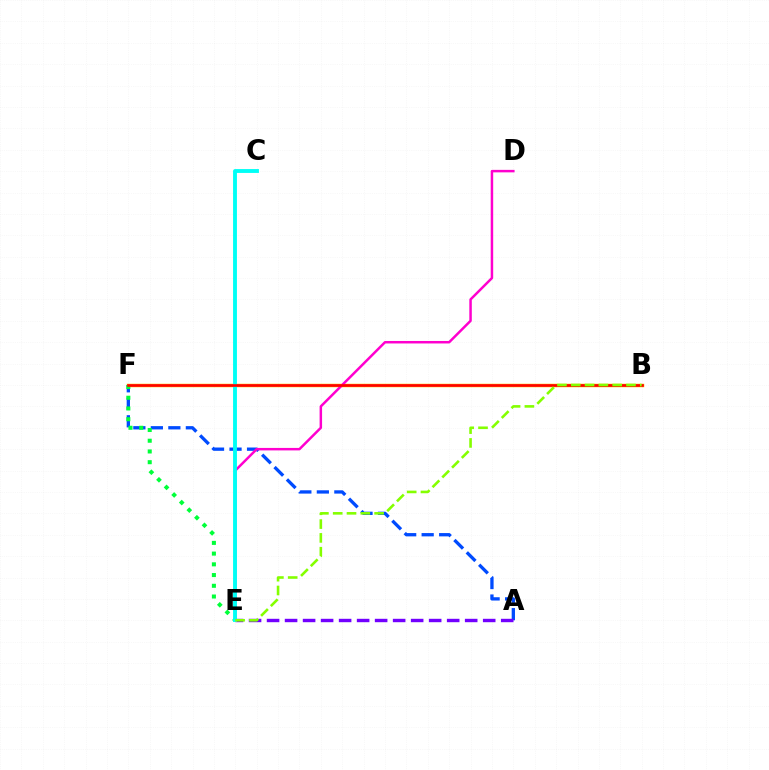{('B', 'F'): [{'color': '#ffbd00', 'line_style': 'solid', 'thickness': 2.52}, {'color': '#ff0000', 'line_style': 'solid', 'thickness': 1.9}], ('A', 'F'): [{'color': '#004bff', 'line_style': 'dashed', 'thickness': 2.38}], ('A', 'E'): [{'color': '#7200ff', 'line_style': 'dashed', 'thickness': 2.45}], ('E', 'F'): [{'color': '#00ff39', 'line_style': 'dotted', 'thickness': 2.91}], ('D', 'E'): [{'color': '#ff00cf', 'line_style': 'solid', 'thickness': 1.79}], ('C', 'E'): [{'color': '#00fff6', 'line_style': 'solid', 'thickness': 2.78}], ('B', 'E'): [{'color': '#84ff00', 'line_style': 'dashed', 'thickness': 1.88}]}